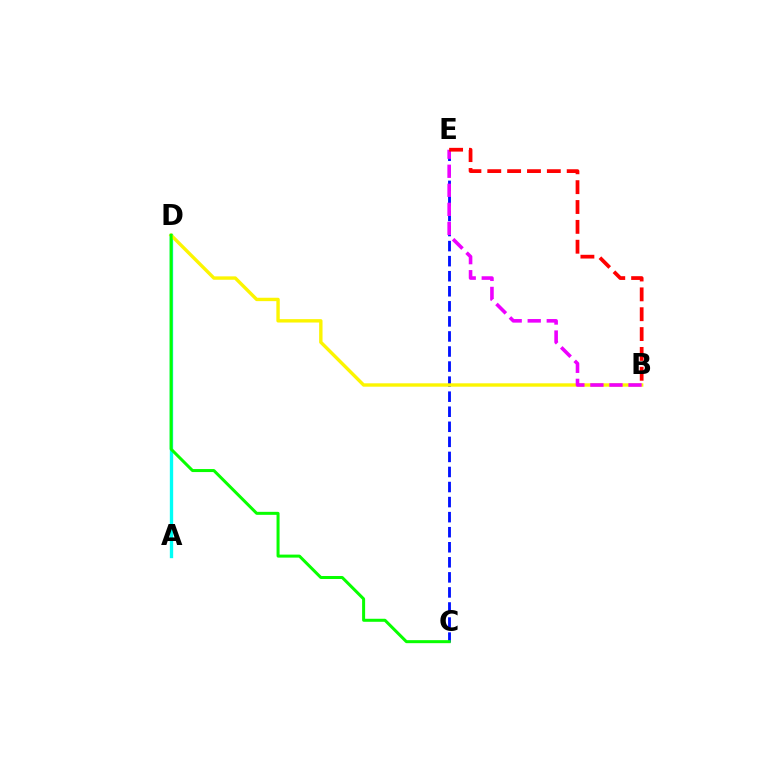{('A', 'D'): [{'color': '#00fff6', 'line_style': 'solid', 'thickness': 2.41}], ('C', 'E'): [{'color': '#0010ff', 'line_style': 'dashed', 'thickness': 2.05}], ('B', 'D'): [{'color': '#fcf500', 'line_style': 'solid', 'thickness': 2.44}], ('B', 'E'): [{'color': '#ee00ff', 'line_style': 'dashed', 'thickness': 2.59}, {'color': '#ff0000', 'line_style': 'dashed', 'thickness': 2.7}], ('C', 'D'): [{'color': '#08ff00', 'line_style': 'solid', 'thickness': 2.17}]}